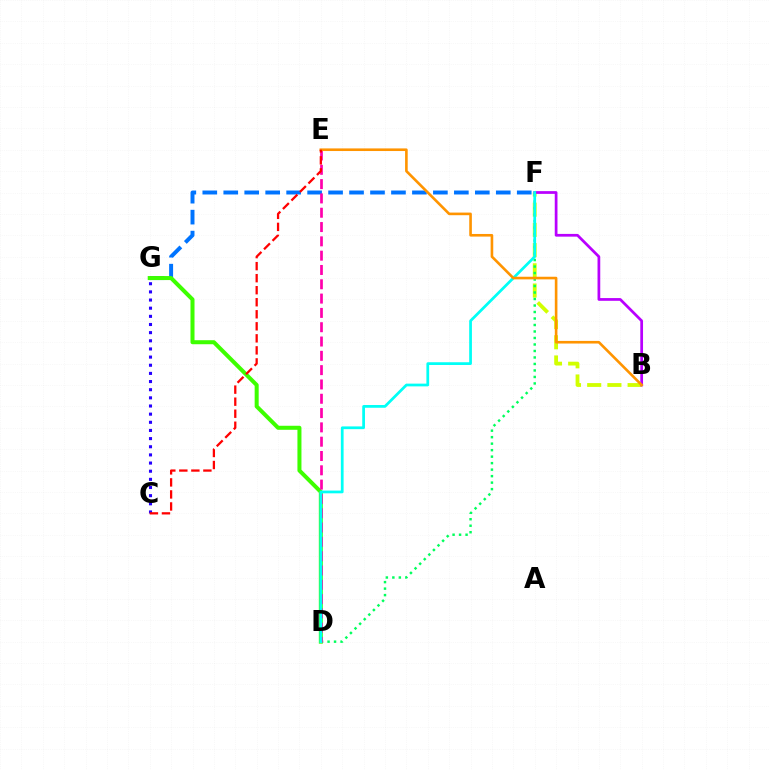{('B', 'F'): [{'color': '#d1ff00', 'line_style': 'dashed', 'thickness': 2.74}, {'color': '#b900ff', 'line_style': 'solid', 'thickness': 1.97}], ('C', 'G'): [{'color': '#2500ff', 'line_style': 'dotted', 'thickness': 2.21}], ('D', 'F'): [{'color': '#00ff5c', 'line_style': 'dotted', 'thickness': 1.76}, {'color': '#00fff6', 'line_style': 'solid', 'thickness': 1.98}], ('F', 'G'): [{'color': '#0074ff', 'line_style': 'dashed', 'thickness': 2.85}], ('D', 'G'): [{'color': '#3dff00', 'line_style': 'solid', 'thickness': 2.89}], ('D', 'E'): [{'color': '#ff00ac', 'line_style': 'dashed', 'thickness': 1.94}], ('B', 'E'): [{'color': '#ff9400', 'line_style': 'solid', 'thickness': 1.89}], ('C', 'E'): [{'color': '#ff0000', 'line_style': 'dashed', 'thickness': 1.63}]}